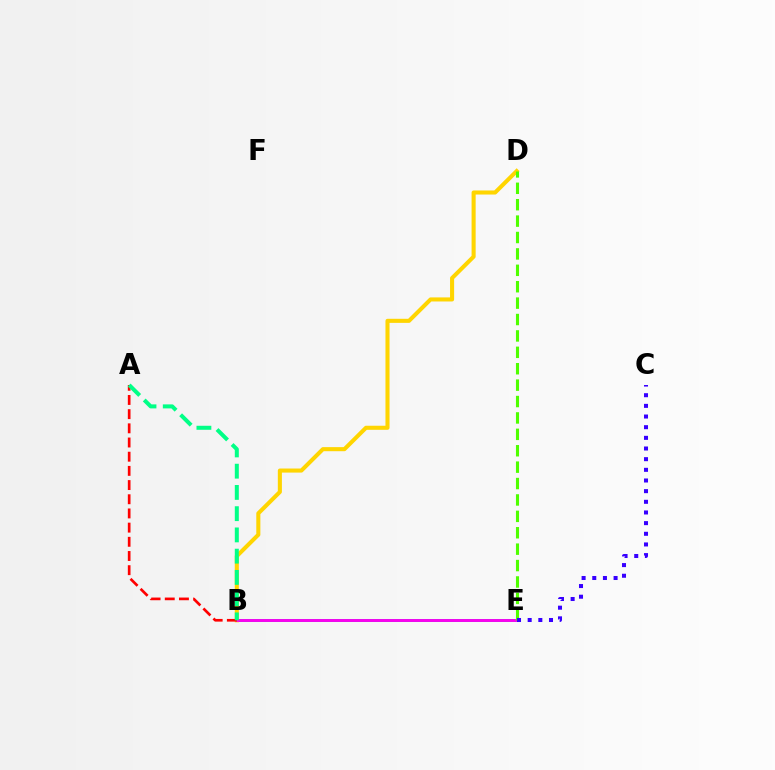{('B', 'E'): [{'color': '#009eff', 'line_style': 'solid', 'thickness': 2.15}, {'color': '#ff00ed', 'line_style': 'solid', 'thickness': 2.04}], ('B', 'D'): [{'color': '#ffd500', 'line_style': 'solid', 'thickness': 2.93}], ('D', 'E'): [{'color': '#4fff00', 'line_style': 'dashed', 'thickness': 2.23}], ('C', 'E'): [{'color': '#3700ff', 'line_style': 'dotted', 'thickness': 2.9}], ('A', 'B'): [{'color': '#ff0000', 'line_style': 'dashed', 'thickness': 1.93}, {'color': '#00ff86', 'line_style': 'dashed', 'thickness': 2.89}]}